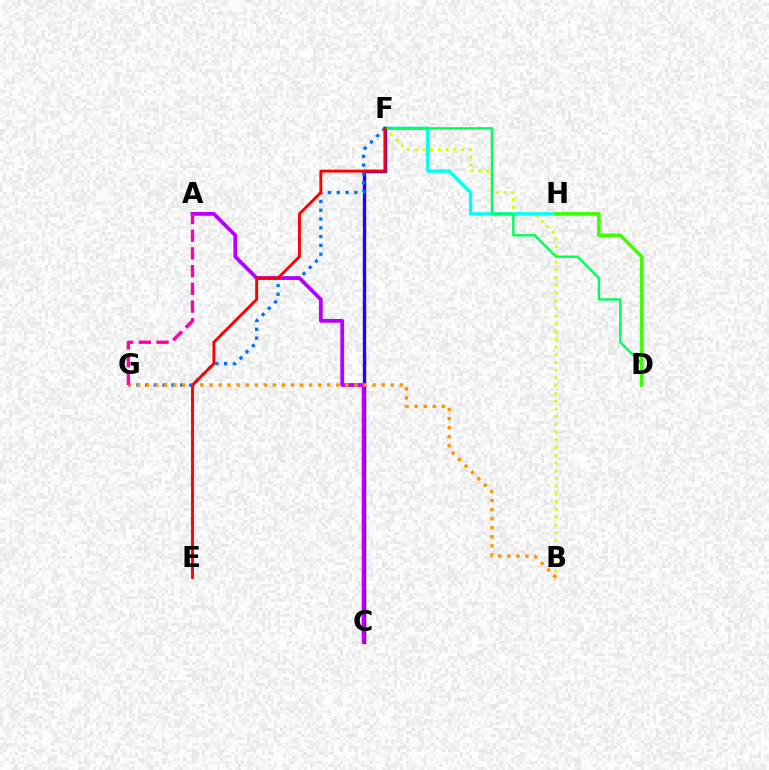{('B', 'F'): [{'color': '#d1ff00', 'line_style': 'dotted', 'thickness': 2.1}], ('F', 'H'): [{'color': '#00fff6', 'line_style': 'solid', 'thickness': 2.41}], ('C', 'F'): [{'color': '#2500ff', 'line_style': 'solid', 'thickness': 2.44}], ('F', 'G'): [{'color': '#0074ff', 'line_style': 'dotted', 'thickness': 2.39}], ('D', 'F'): [{'color': '#00ff5c', 'line_style': 'solid', 'thickness': 1.73}], ('A', 'C'): [{'color': '#b900ff', 'line_style': 'solid', 'thickness': 2.73}], ('D', 'H'): [{'color': '#3dff00', 'line_style': 'solid', 'thickness': 2.58}], ('B', 'G'): [{'color': '#ff9400', 'line_style': 'dotted', 'thickness': 2.46}], ('E', 'F'): [{'color': '#ff0000', 'line_style': 'solid', 'thickness': 2.09}], ('A', 'G'): [{'color': '#ff00ac', 'line_style': 'dashed', 'thickness': 2.4}]}